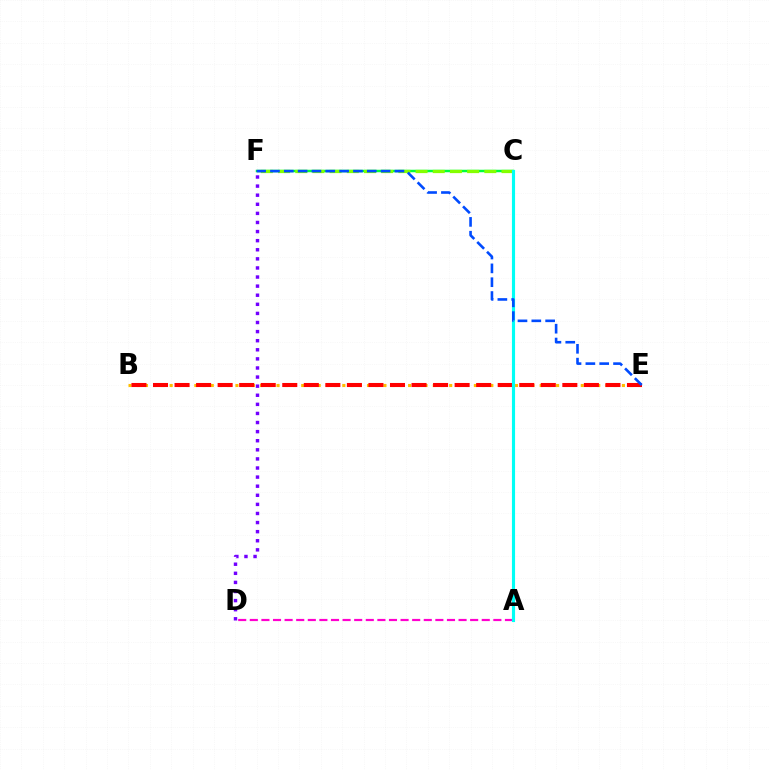{('C', 'F'): [{'color': '#00ff39', 'line_style': 'solid', 'thickness': 1.79}, {'color': '#84ff00', 'line_style': 'dashed', 'thickness': 2.34}], ('D', 'F'): [{'color': '#7200ff', 'line_style': 'dotted', 'thickness': 2.47}], ('B', 'E'): [{'color': '#ffbd00', 'line_style': 'dotted', 'thickness': 2.23}, {'color': '#ff0000', 'line_style': 'dashed', 'thickness': 2.93}], ('A', 'D'): [{'color': '#ff00cf', 'line_style': 'dashed', 'thickness': 1.58}], ('A', 'C'): [{'color': '#00fff6', 'line_style': 'solid', 'thickness': 2.25}], ('E', 'F'): [{'color': '#004bff', 'line_style': 'dashed', 'thickness': 1.88}]}